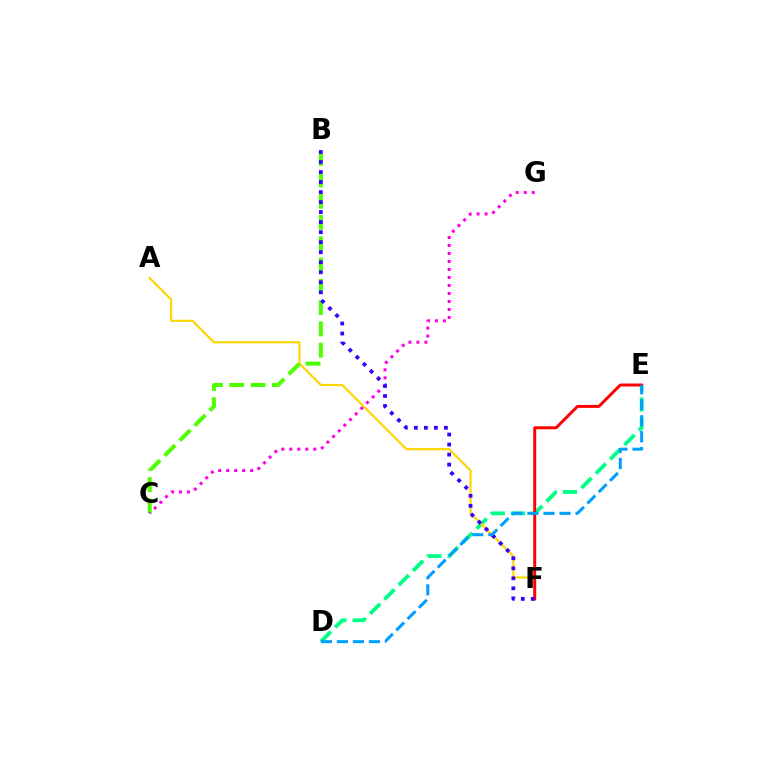{('D', 'E'): [{'color': '#00ff86', 'line_style': 'dashed', 'thickness': 2.75}, {'color': '#009eff', 'line_style': 'dashed', 'thickness': 2.18}], ('A', 'F'): [{'color': '#ffd500', 'line_style': 'solid', 'thickness': 1.55}], ('B', 'C'): [{'color': '#4fff00', 'line_style': 'dashed', 'thickness': 2.89}], ('E', 'F'): [{'color': '#ff0000', 'line_style': 'solid', 'thickness': 2.13}], ('C', 'G'): [{'color': '#ff00ed', 'line_style': 'dotted', 'thickness': 2.17}], ('B', 'F'): [{'color': '#3700ff', 'line_style': 'dotted', 'thickness': 2.72}]}